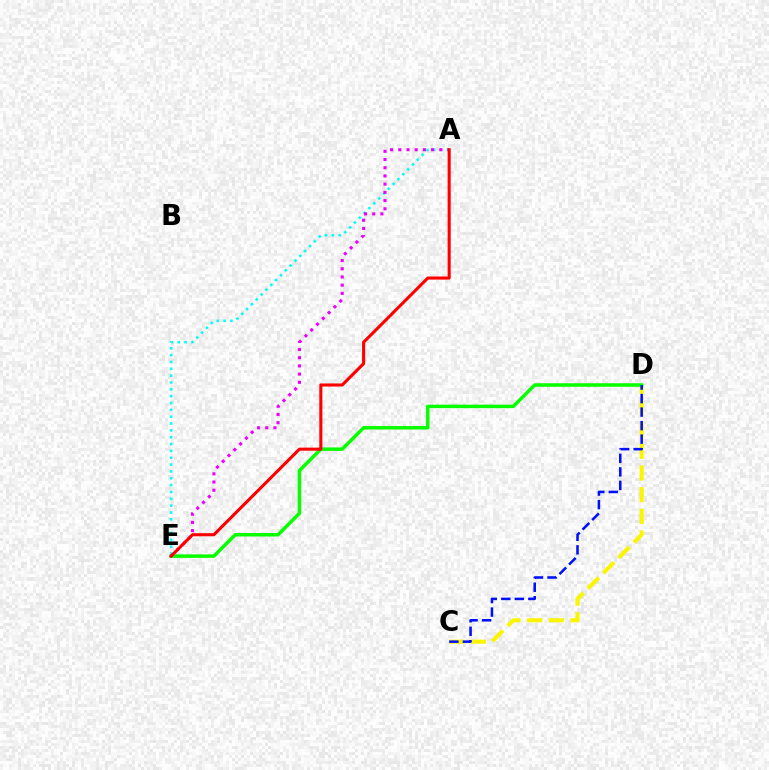{('C', 'D'): [{'color': '#fcf500', 'line_style': 'dashed', 'thickness': 2.95}, {'color': '#0010ff', 'line_style': 'dashed', 'thickness': 1.84}], ('D', 'E'): [{'color': '#08ff00', 'line_style': 'solid', 'thickness': 2.52}], ('A', 'E'): [{'color': '#00fff6', 'line_style': 'dotted', 'thickness': 1.86}, {'color': '#ee00ff', 'line_style': 'dotted', 'thickness': 2.23}, {'color': '#ff0000', 'line_style': 'solid', 'thickness': 2.22}]}